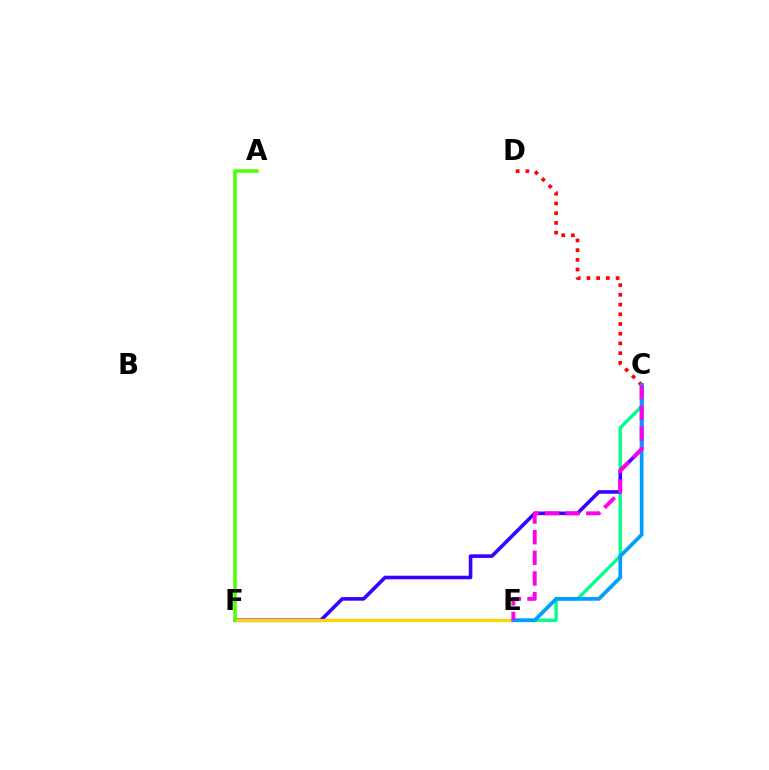{('C', 'D'): [{'color': '#ff0000', 'line_style': 'dotted', 'thickness': 2.64}], ('C', 'E'): [{'color': '#00ff86', 'line_style': 'solid', 'thickness': 2.38}, {'color': '#009eff', 'line_style': 'solid', 'thickness': 2.66}, {'color': '#ff00ed', 'line_style': 'dashed', 'thickness': 2.8}], ('C', 'F'): [{'color': '#3700ff', 'line_style': 'solid', 'thickness': 2.58}], ('E', 'F'): [{'color': '#ffd500', 'line_style': 'solid', 'thickness': 2.35}], ('A', 'F'): [{'color': '#4fff00', 'line_style': 'solid', 'thickness': 2.52}]}